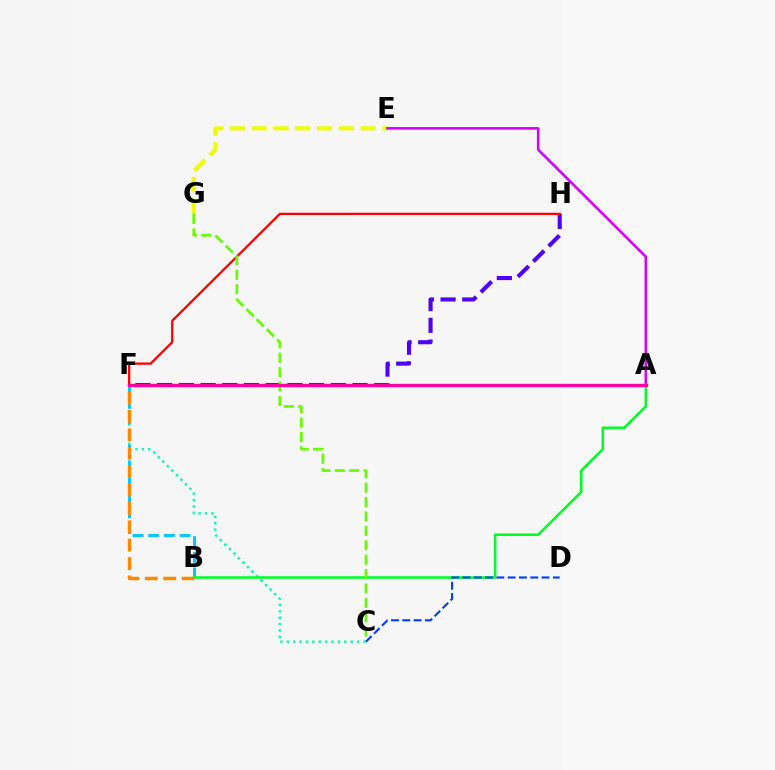{('C', 'F'): [{'color': '#00ffaf', 'line_style': 'dotted', 'thickness': 1.74}], ('B', 'F'): [{'color': '#00c7ff', 'line_style': 'dashed', 'thickness': 2.13}, {'color': '#ff8800', 'line_style': 'dashed', 'thickness': 2.5}], ('F', 'H'): [{'color': '#4f00ff', 'line_style': 'dashed', 'thickness': 2.95}, {'color': '#ff0000', 'line_style': 'solid', 'thickness': 1.64}], ('E', 'G'): [{'color': '#eeff00', 'line_style': 'dashed', 'thickness': 2.96}], ('A', 'B'): [{'color': '#00ff27', 'line_style': 'solid', 'thickness': 1.84}], ('C', 'G'): [{'color': '#66ff00', 'line_style': 'dashed', 'thickness': 1.96}], ('C', 'D'): [{'color': '#003fff', 'line_style': 'dashed', 'thickness': 1.53}], ('A', 'E'): [{'color': '#d600ff', 'line_style': 'solid', 'thickness': 1.87}], ('A', 'F'): [{'color': '#ff00a0', 'line_style': 'solid', 'thickness': 2.43}]}